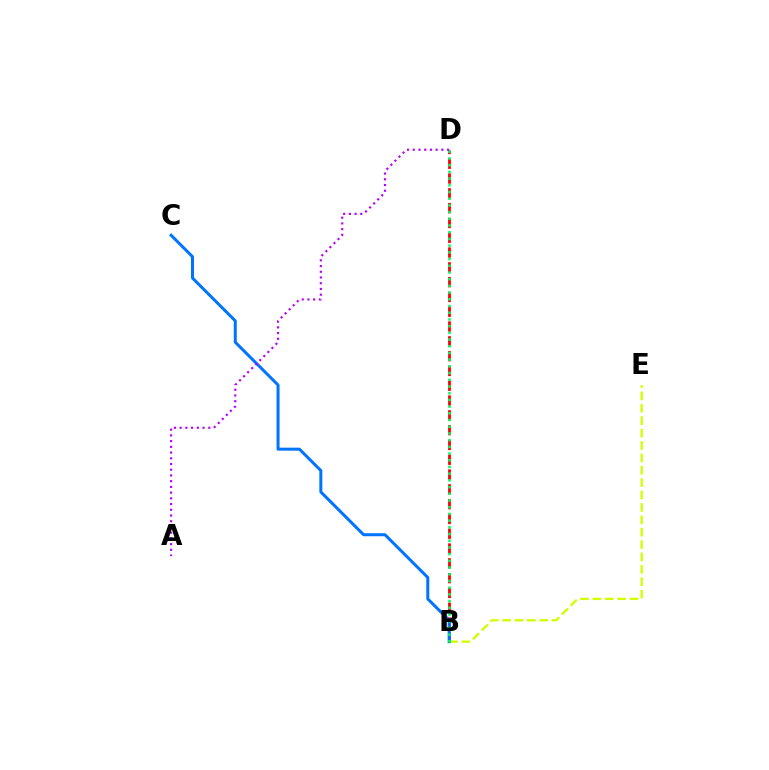{('B', 'D'): [{'color': '#ff0000', 'line_style': 'dashed', 'thickness': 2.01}, {'color': '#00ff5c', 'line_style': 'dotted', 'thickness': 1.82}], ('B', 'E'): [{'color': '#d1ff00', 'line_style': 'dashed', 'thickness': 1.68}], ('B', 'C'): [{'color': '#0074ff', 'line_style': 'solid', 'thickness': 2.16}], ('A', 'D'): [{'color': '#b900ff', 'line_style': 'dotted', 'thickness': 1.55}]}